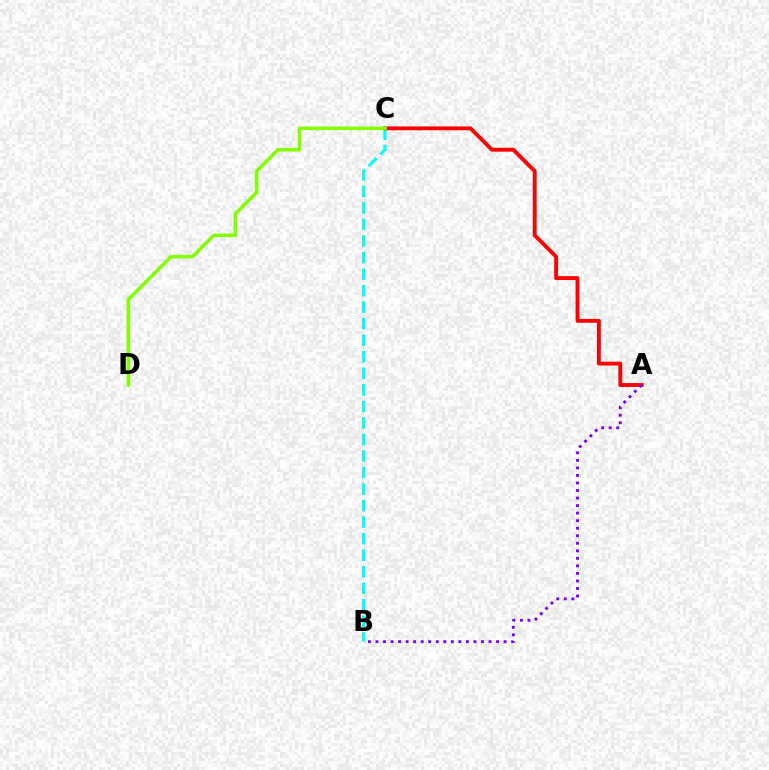{('B', 'C'): [{'color': '#00fff6', 'line_style': 'dashed', 'thickness': 2.25}], ('A', 'C'): [{'color': '#ff0000', 'line_style': 'solid', 'thickness': 2.79}], ('C', 'D'): [{'color': '#84ff00', 'line_style': 'solid', 'thickness': 2.57}], ('A', 'B'): [{'color': '#7200ff', 'line_style': 'dotted', 'thickness': 2.05}]}